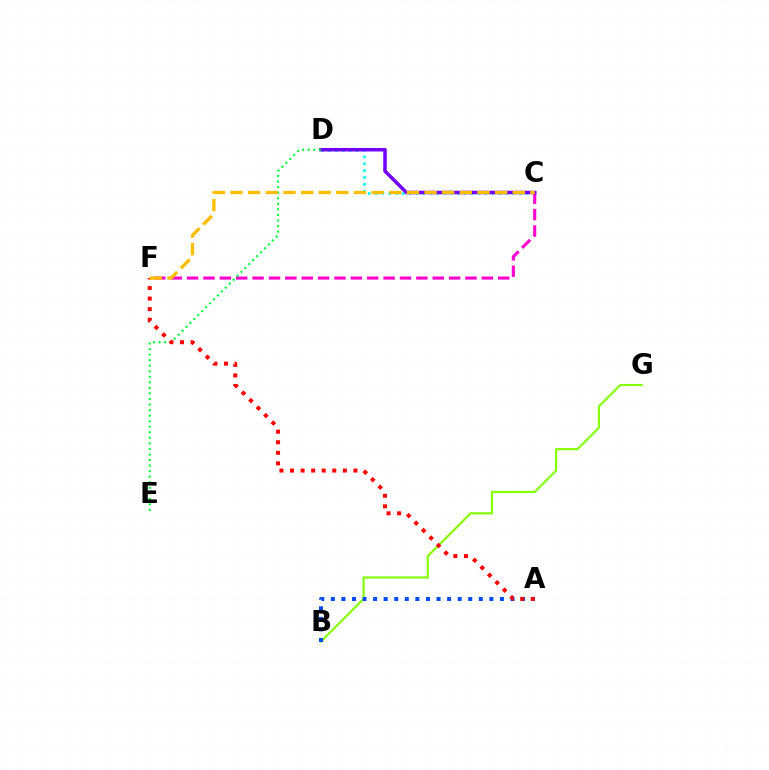{('C', 'D'): [{'color': '#00fff6', 'line_style': 'dotted', 'thickness': 1.87}, {'color': '#7200ff', 'line_style': 'solid', 'thickness': 2.52}], ('C', 'F'): [{'color': '#ff00cf', 'line_style': 'dashed', 'thickness': 2.22}, {'color': '#ffbd00', 'line_style': 'dashed', 'thickness': 2.4}], ('B', 'G'): [{'color': '#84ff00', 'line_style': 'solid', 'thickness': 1.55}], ('A', 'B'): [{'color': '#004bff', 'line_style': 'dotted', 'thickness': 2.87}], ('D', 'E'): [{'color': '#00ff39', 'line_style': 'dotted', 'thickness': 1.51}], ('A', 'F'): [{'color': '#ff0000', 'line_style': 'dotted', 'thickness': 2.87}]}